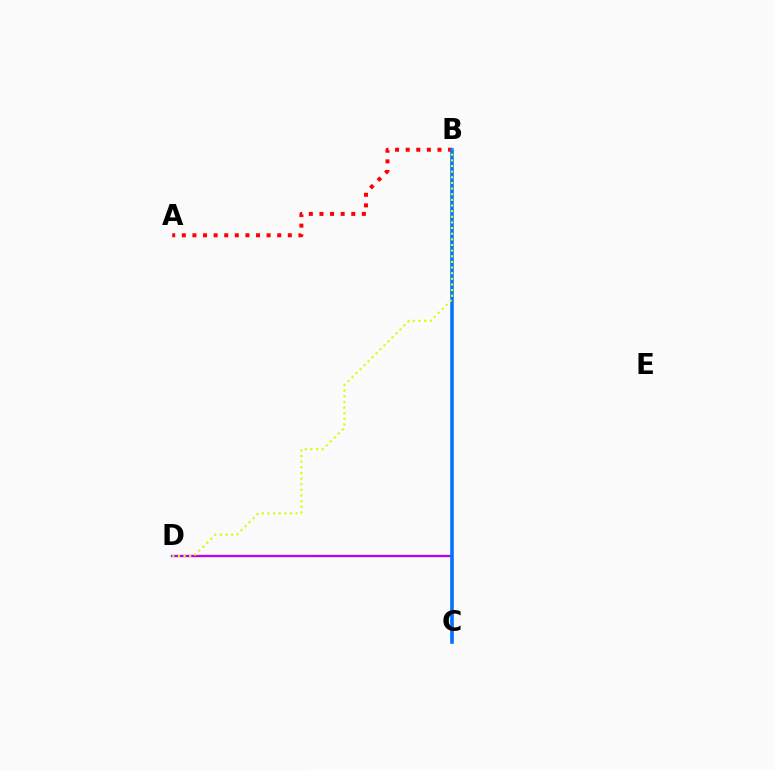{('C', 'D'): [{'color': '#b900ff', 'line_style': 'solid', 'thickness': 1.67}], ('A', 'B'): [{'color': '#ff0000', 'line_style': 'dotted', 'thickness': 2.88}], ('B', 'C'): [{'color': '#00ff5c', 'line_style': 'dashed', 'thickness': 1.5}, {'color': '#0074ff', 'line_style': 'solid', 'thickness': 2.57}], ('B', 'D'): [{'color': '#d1ff00', 'line_style': 'dotted', 'thickness': 1.53}]}